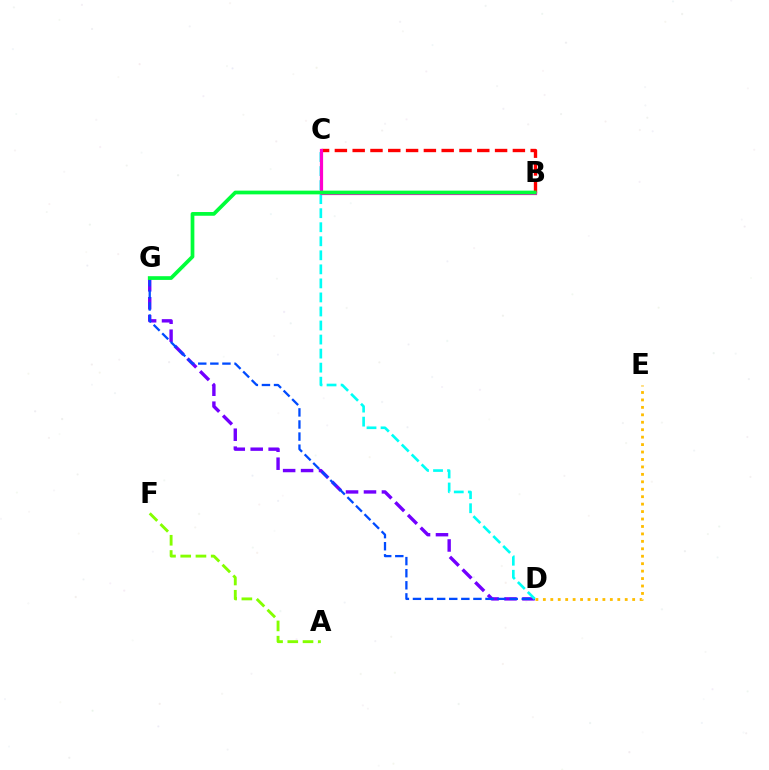{('B', 'C'): [{'color': '#ff0000', 'line_style': 'dashed', 'thickness': 2.42}, {'color': '#ff00cf', 'line_style': 'solid', 'thickness': 2.3}], ('D', 'G'): [{'color': '#7200ff', 'line_style': 'dashed', 'thickness': 2.44}, {'color': '#004bff', 'line_style': 'dashed', 'thickness': 1.64}], ('D', 'E'): [{'color': '#ffbd00', 'line_style': 'dotted', 'thickness': 2.02}], ('C', 'D'): [{'color': '#00fff6', 'line_style': 'dashed', 'thickness': 1.91}], ('A', 'F'): [{'color': '#84ff00', 'line_style': 'dashed', 'thickness': 2.07}], ('B', 'G'): [{'color': '#00ff39', 'line_style': 'solid', 'thickness': 2.68}]}